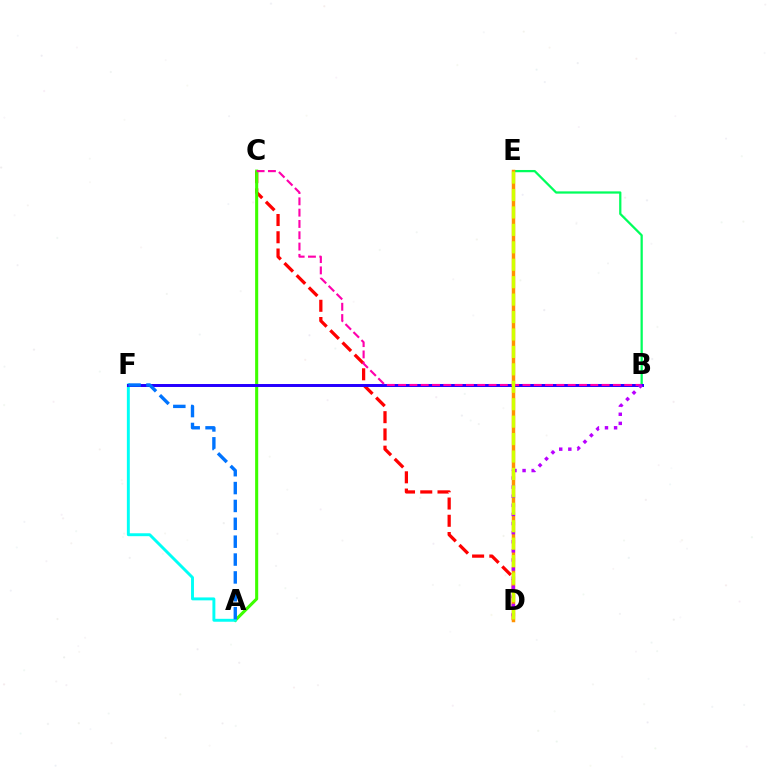{('C', 'D'): [{'color': '#ff0000', 'line_style': 'dashed', 'thickness': 2.34}], ('B', 'E'): [{'color': '#00ff5c', 'line_style': 'solid', 'thickness': 1.62}], ('A', 'C'): [{'color': '#3dff00', 'line_style': 'solid', 'thickness': 2.21}], ('D', 'E'): [{'color': '#ff9400', 'line_style': 'solid', 'thickness': 2.5}, {'color': '#d1ff00', 'line_style': 'dashed', 'thickness': 2.37}], ('A', 'F'): [{'color': '#00fff6', 'line_style': 'solid', 'thickness': 2.11}, {'color': '#0074ff', 'line_style': 'dashed', 'thickness': 2.43}], ('B', 'F'): [{'color': '#2500ff', 'line_style': 'solid', 'thickness': 2.14}], ('B', 'C'): [{'color': '#ff00ac', 'line_style': 'dashed', 'thickness': 1.54}], ('B', 'D'): [{'color': '#b900ff', 'line_style': 'dotted', 'thickness': 2.47}]}